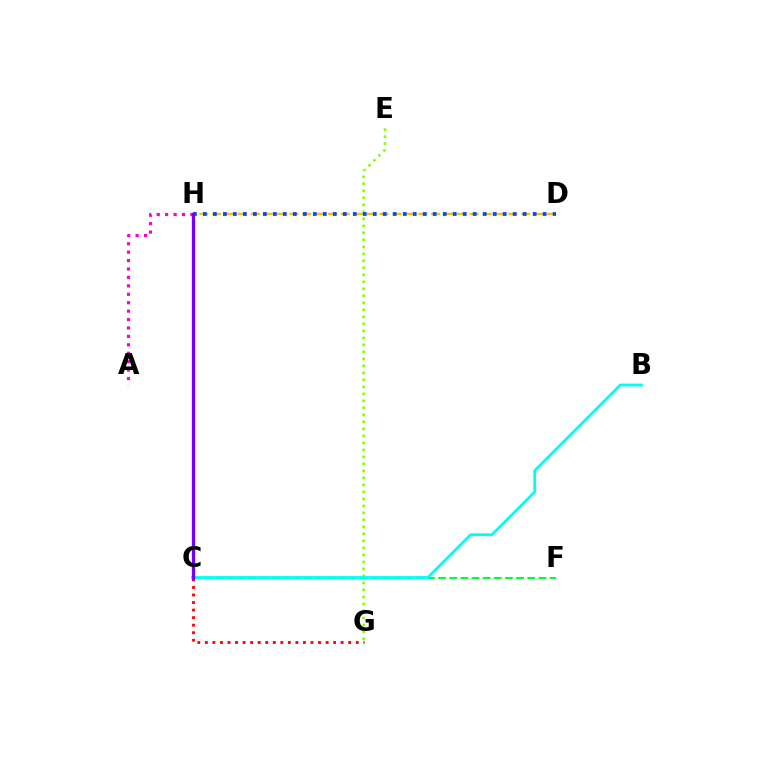{('A', 'H'): [{'color': '#ff00cf', 'line_style': 'dotted', 'thickness': 2.29}], ('D', 'H'): [{'color': '#ffbd00', 'line_style': 'dashed', 'thickness': 1.75}, {'color': '#004bff', 'line_style': 'dotted', 'thickness': 2.72}], ('E', 'G'): [{'color': '#84ff00', 'line_style': 'dotted', 'thickness': 1.9}], ('C', 'G'): [{'color': '#ff0000', 'line_style': 'dotted', 'thickness': 2.05}], ('C', 'F'): [{'color': '#00ff39', 'line_style': 'dashed', 'thickness': 1.51}], ('B', 'C'): [{'color': '#00fff6', 'line_style': 'solid', 'thickness': 2.01}], ('C', 'H'): [{'color': '#7200ff', 'line_style': 'solid', 'thickness': 2.37}]}